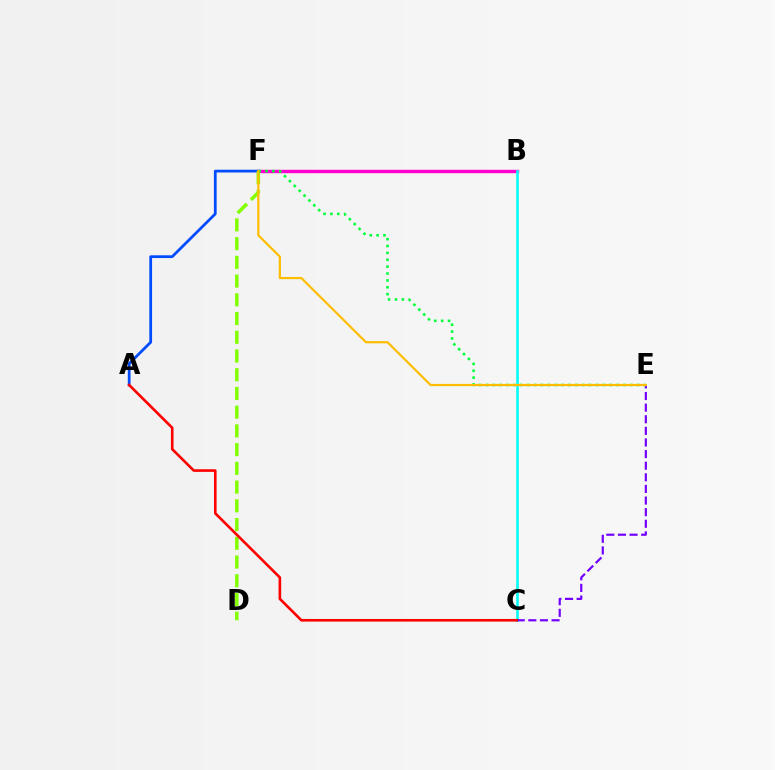{('B', 'F'): [{'color': '#ff00cf', 'line_style': 'solid', 'thickness': 2.45}], ('A', 'F'): [{'color': '#004bff', 'line_style': 'solid', 'thickness': 1.98}], ('B', 'C'): [{'color': '#00fff6', 'line_style': 'solid', 'thickness': 1.89}], ('D', 'F'): [{'color': '#84ff00', 'line_style': 'dashed', 'thickness': 2.54}], ('C', 'E'): [{'color': '#7200ff', 'line_style': 'dashed', 'thickness': 1.58}], ('E', 'F'): [{'color': '#00ff39', 'line_style': 'dotted', 'thickness': 1.87}, {'color': '#ffbd00', 'line_style': 'solid', 'thickness': 1.57}], ('A', 'C'): [{'color': '#ff0000', 'line_style': 'solid', 'thickness': 1.89}]}